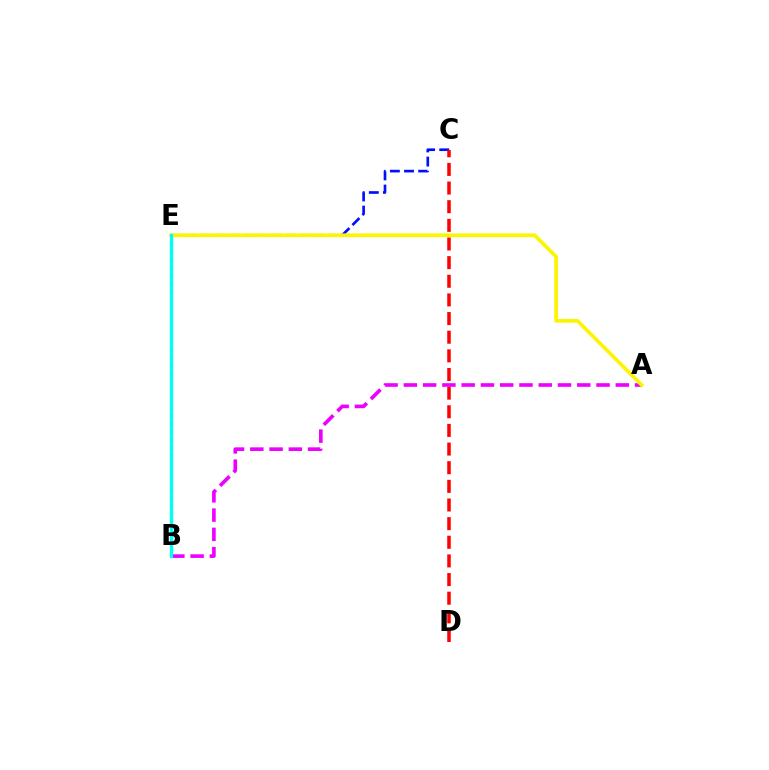{('C', 'E'): [{'color': '#0010ff', 'line_style': 'dashed', 'thickness': 1.92}], ('B', 'E'): [{'color': '#08ff00', 'line_style': 'dotted', 'thickness': 2.23}, {'color': '#00fff6', 'line_style': 'solid', 'thickness': 2.38}], ('C', 'D'): [{'color': '#ff0000', 'line_style': 'dashed', 'thickness': 2.53}], ('A', 'B'): [{'color': '#ee00ff', 'line_style': 'dashed', 'thickness': 2.62}], ('A', 'E'): [{'color': '#fcf500', 'line_style': 'solid', 'thickness': 2.66}]}